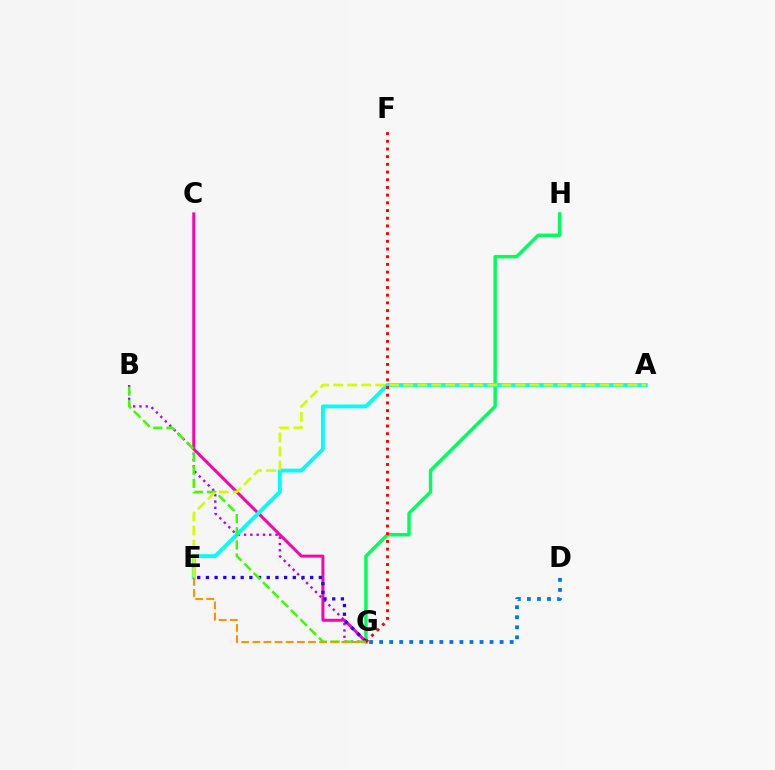{('B', 'G'): [{'color': '#b900ff', 'line_style': 'dotted', 'thickness': 1.71}, {'color': '#3dff00', 'line_style': 'dashed', 'thickness': 1.79}], ('G', 'H'): [{'color': '#00ff5c', 'line_style': 'solid', 'thickness': 2.48}], ('D', 'G'): [{'color': '#0074ff', 'line_style': 'dotted', 'thickness': 2.73}], ('C', 'G'): [{'color': '#ff00ac', 'line_style': 'solid', 'thickness': 2.15}], ('A', 'E'): [{'color': '#00fff6', 'line_style': 'solid', 'thickness': 2.77}, {'color': '#d1ff00', 'line_style': 'dashed', 'thickness': 1.9}], ('E', 'G'): [{'color': '#2500ff', 'line_style': 'dotted', 'thickness': 2.36}, {'color': '#ff9400', 'line_style': 'dashed', 'thickness': 1.51}], ('F', 'G'): [{'color': '#ff0000', 'line_style': 'dotted', 'thickness': 2.09}]}